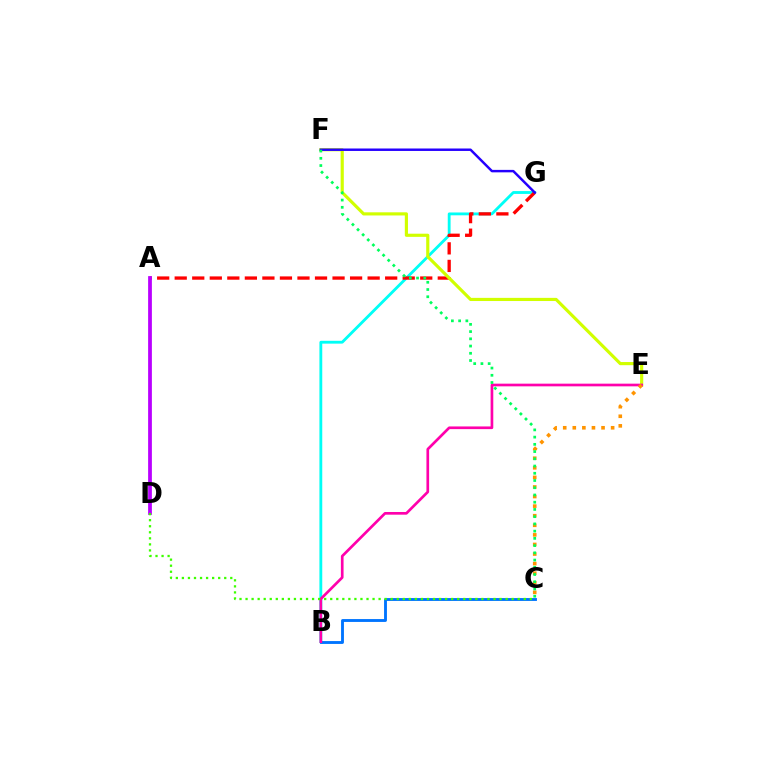{('B', 'G'): [{'color': '#00fff6', 'line_style': 'solid', 'thickness': 2.04}], ('A', 'G'): [{'color': '#ff0000', 'line_style': 'dashed', 'thickness': 2.38}], ('B', 'C'): [{'color': '#0074ff', 'line_style': 'solid', 'thickness': 2.06}], ('E', 'F'): [{'color': '#d1ff00', 'line_style': 'solid', 'thickness': 2.27}], ('A', 'D'): [{'color': '#b900ff', 'line_style': 'solid', 'thickness': 2.71}], ('B', 'E'): [{'color': '#ff00ac', 'line_style': 'solid', 'thickness': 1.93}], ('C', 'D'): [{'color': '#3dff00', 'line_style': 'dotted', 'thickness': 1.64}], ('F', 'G'): [{'color': '#2500ff', 'line_style': 'solid', 'thickness': 1.77}], ('C', 'E'): [{'color': '#ff9400', 'line_style': 'dotted', 'thickness': 2.6}], ('C', 'F'): [{'color': '#00ff5c', 'line_style': 'dotted', 'thickness': 1.96}]}